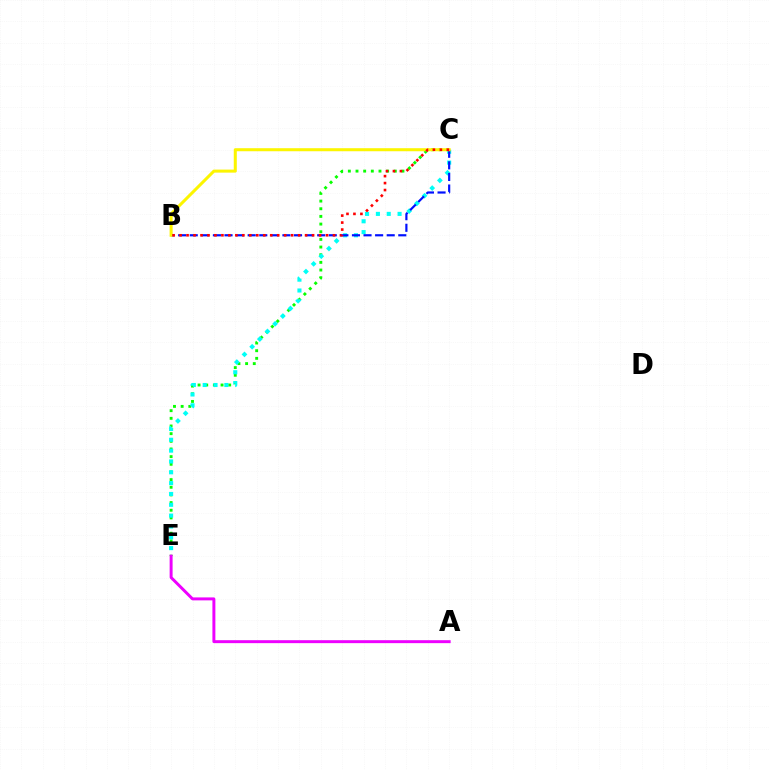{('C', 'E'): [{'color': '#08ff00', 'line_style': 'dotted', 'thickness': 2.08}, {'color': '#00fff6', 'line_style': 'dotted', 'thickness': 2.94}], ('A', 'E'): [{'color': '#ee00ff', 'line_style': 'solid', 'thickness': 2.13}], ('B', 'C'): [{'color': '#0010ff', 'line_style': 'dashed', 'thickness': 1.57}, {'color': '#fcf500', 'line_style': 'solid', 'thickness': 2.19}, {'color': '#ff0000', 'line_style': 'dotted', 'thickness': 1.89}]}